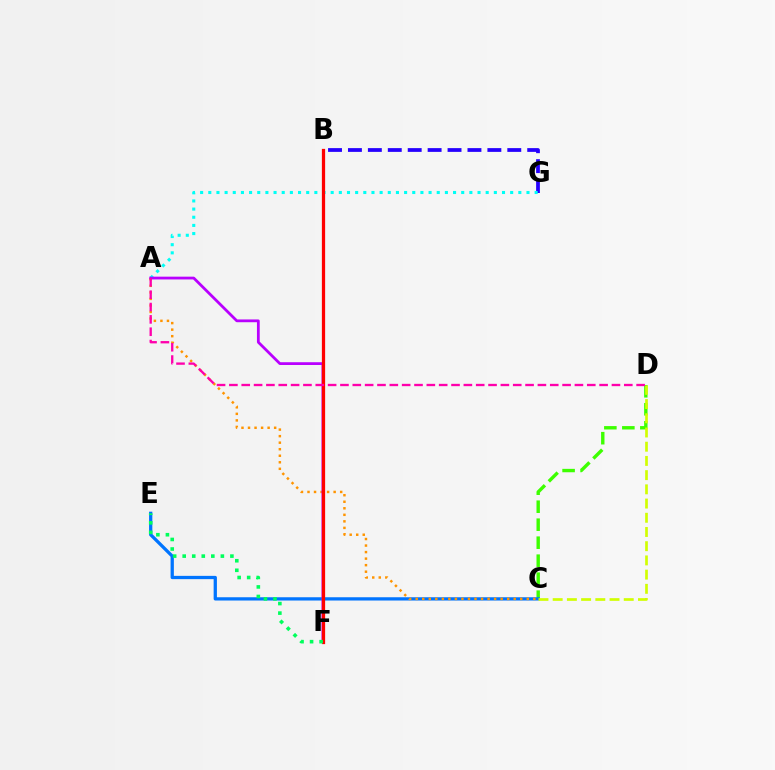{('B', 'G'): [{'color': '#2500ff', 'line_style': 'dashed', 'thickness': 2.71}], ('C', 'D'): [{'color': '#3dff00', 'line_style': 'dashed', 'thickness': 2.44}, {'color': '#d1ff00', 'line_style': 'dashed', 'thickness': 1.93}], ('C', 'E'): [{'color': '#0074ff', 'line_style': 'solid', 'thickness': 2.36}], ('A', 'G'): [{'color': '#00fff6', 'line_style': 'dotted', 'thickness': 2.22}], ('A', 'C'): [{'color': '#ff9400', 'line_style': 'dotted', 'thickness': 1.78}], ('A', 'F'): [{'color': '#b900ff', 'line_style': 'solid', 'thickness': 2.0}], ('B', 'F'): [{'color': '#ff0000', 'line_style': 'solid', 'thickness': 2.34}], ('E', 'F'): [{'color': '#00ff5c', 'line_style': 'dotted', 'thickness': 2.59}], ('A', 'D'): [{'color': '#ff00ac', 'line_style': 'dashed', 'thickness': 1.68}]}